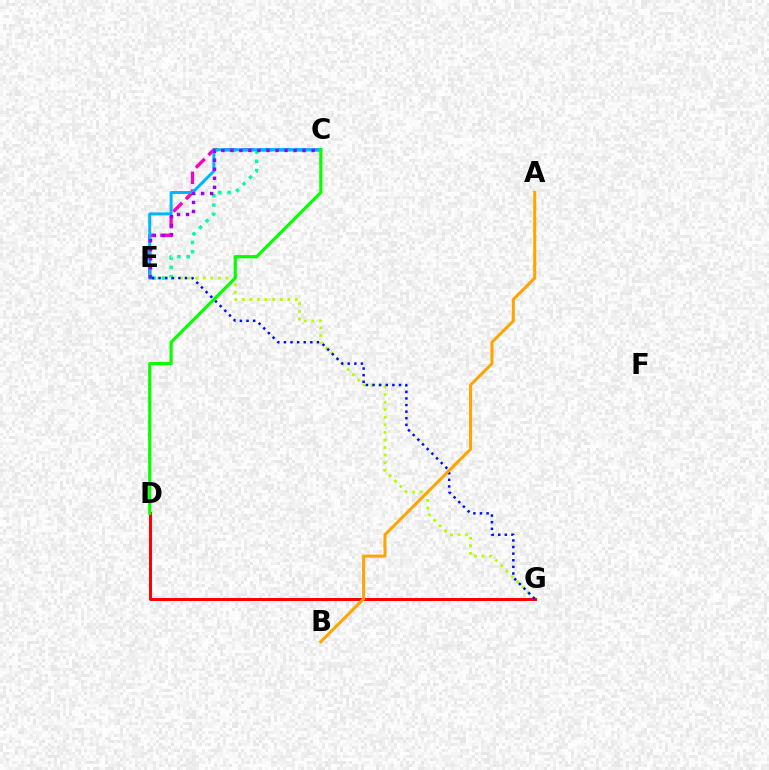{('C', 'E'): [{'color': '#ff00bd', 'line_style': 'dashed', 'thickness': 2.41}, {'color': '#00ff9d', 'line_style': 'dotted', 'thickness': 2.51}, {'color': '#00b5ff', 'line_style': 'solid', 'thickness': 2.14}, {'color': '#9b00ff', 'line_style': 'dotted', 'thickness': 2.45}], ('E', 'G'): [{'color': '#b3ff00', 'line_style': 'dotted', 'thickness': 2.05}, {'color': '#0010ff', 'line_style': 'dotted', 'thickness': 1.79}], ('D', 'G'): [{'color': '#ff0000', 'line_style': 'solid', 'thickness': 2.14}], ('C', 'D'): [{'color': '#08ff00', 'line_style': 'solid', 'thickness': 2.28}], ('A', 'B'): [{'color': '#ffa500', 'line_style': 'solid', 'thickness': 2.18}]}